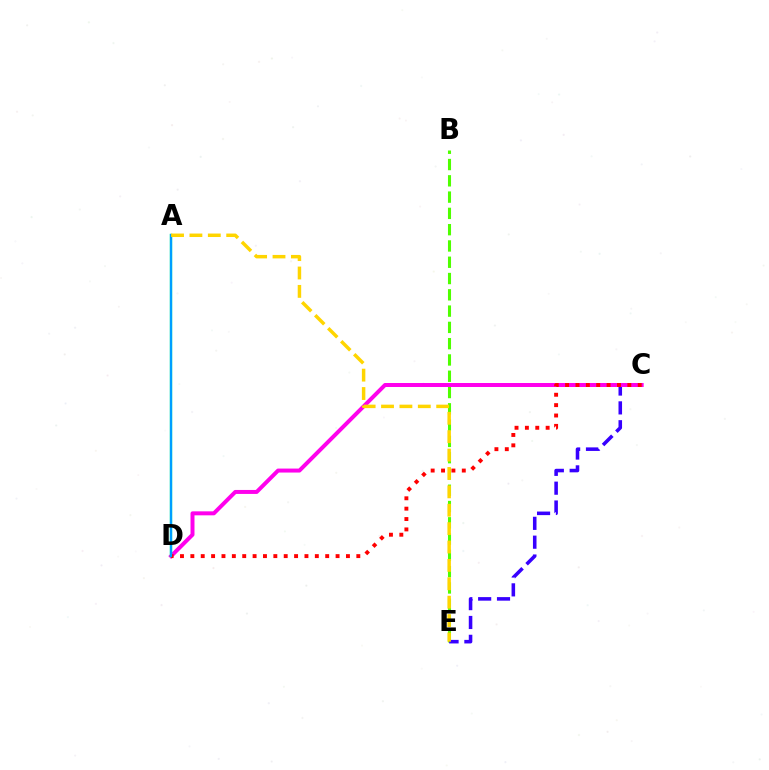{('B', 'E'): [{'color': '#4fff00', 'line_style': 'dashed', 'thickness': 2.21}], ('C', 'E'): [{'color': '#3700ff', 'line_style': 'dashed', 'thickness': 2.56}], ('C', 'D'): [{'color': '#ff00ed', 'line_style': 'solid', 'thickness': 2.87}, {'color': '#ff0000', 'line_style': 'dotted', 'thickness': 2.82}], ('A', 'D'): [{'color': '#00ff86', 'line_style': 'solid', 'thickness': 1.7}, {'color': '#009eff', 'line_style': 'solid', 'thickness': 1.61}], ('A', 'E'): [{'color': '#ffd500', 'line_style': 'dashed', 'thickness': 2.5}]}